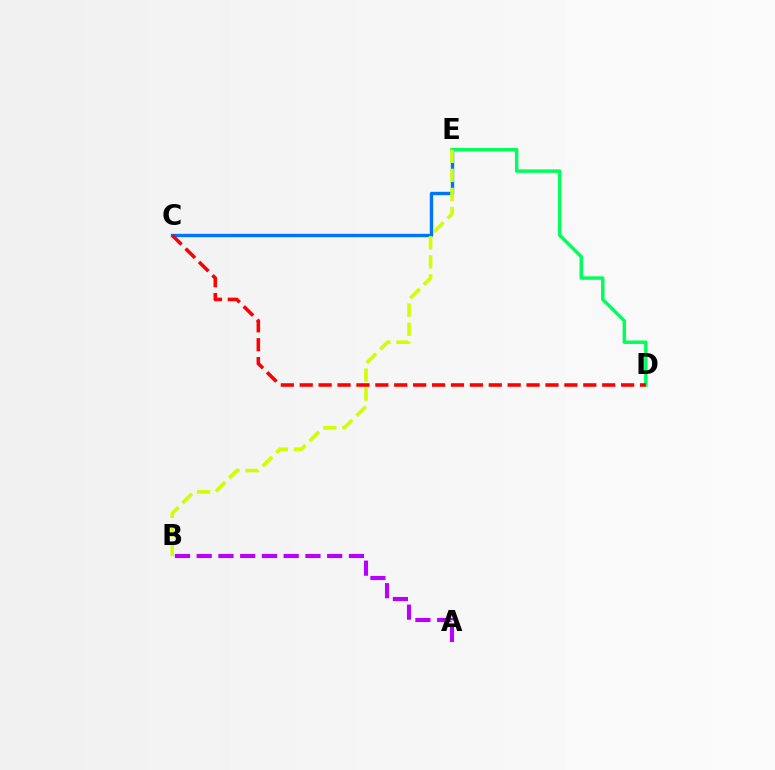{('C', 'E'): [{'color': '#0074ff', 'line_style': 'solid', 'thickness': 2.43}], ('A', 'B'): [{'color': '#b900ff', 'line_style': 'dashed', 'thickness': 2.95}], ('D', 'E'): [{'color': '#00ff5c', 'line_style': 'solid', 'thickness': 2.48}], ('C', 'D'): [{'color': '#ff0000', 'line_style': 'dashed', 'thickness': 2.57}], ('B', 'E'): [{'color': '#d1ff00', 'line_style': 'dashed', 'thickness': 2.59}]}